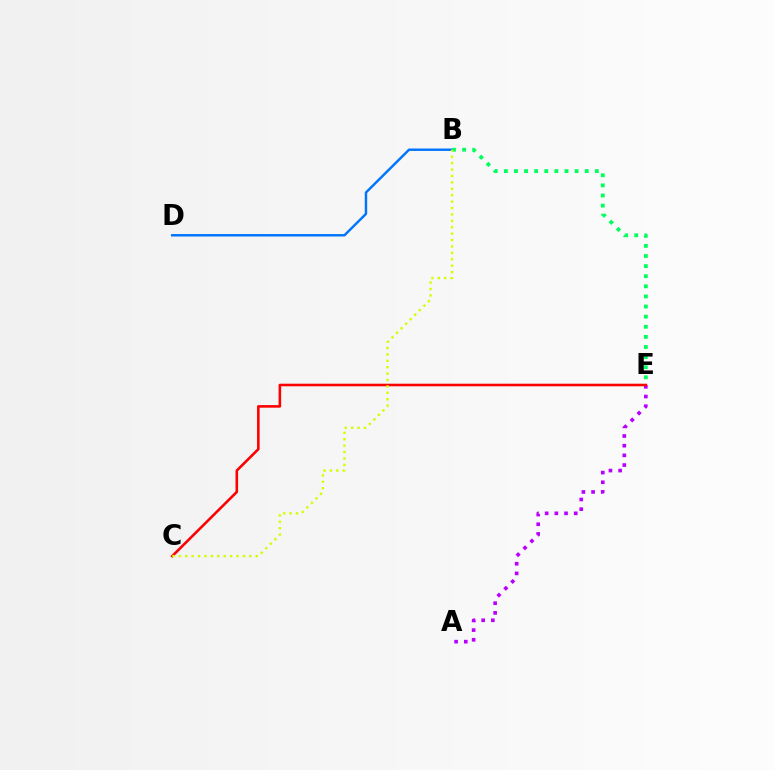{('B', 'D'): [{'color': '#0074ff', 'line_style': 'solid', 'thickness': 1.75}], ('B', 'E'): [{'color': '#00ff5c', 'line_style': 'dotted', 'thickness': 2.75}], ('A', 'E'): [{'color': '#b900ff', 'line_style': 'dotted', 'thickness': 2.63}], ('C', 'E'): [{'color': '#ff0000', 'line_style': 'solid', 'thickness': 1.86}], ('B', 'C'): [{'color': '#d1ff00', 'line_style': 'dotted', 'thickness': 1.74}]}